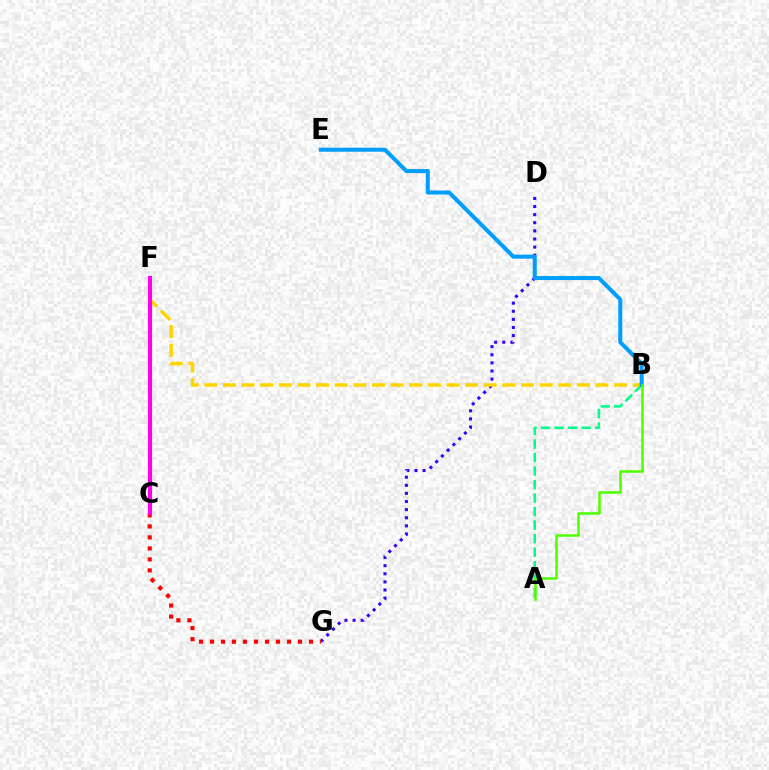{('D', 'G'): [{'color': '#3700ff', 'line_style': 'dotted', 'thickness': 2.2}], ('A', 'B'): [{'color': '#00ff86', 'line_style': 'dashed', 'thickness': 1.84}, {'color': '#4fff00', 'line_style': 'solid', 'thickness': 1.81}], ('C', 'G'): [{'color': '#ff0000', 'line_style': 'dotted', 'thickness': 2.99}], ('B', 'F'): [{'color': '#ffd500', 'line_style': 'dashed', 'thickness': 2.53}], ('C', 'F'): [{'color': '#ff00ed', 'line_style': 'solid', 'thickness': 2.95}], ('B', 'E'): [{'color': '#009eff', 'line_style': 'solid', 'thickness': 2.89}]}